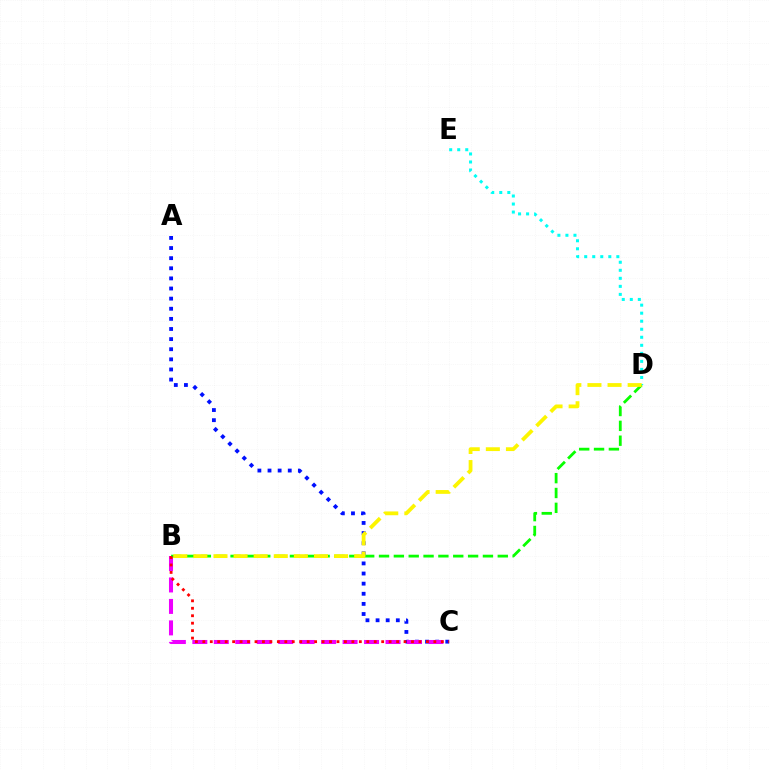{('A', 'C'): [{'color': '#0010ff', 'line_style': 'dotted', 'thickness': 2.75}], ('B', 'C'): [{'color': '#ee00ff', 'line_style': 'dashed', 'thickness': 2.92}, {'color': '#ff0000', 'line_style': 'dotted', 'thickness': 2.02}], ('D', 'E'): [{'color': '#00fff6', 'line_style': 'dotted', 'thickness': 2.18}], ('B', 'D'): [{'color': '#08ff00', 'line_style': 'dashed', 'thickness': 2.02}, {'color': '#fcf500', 'line_style': 'dashed', 'thickness': 2.73}]}